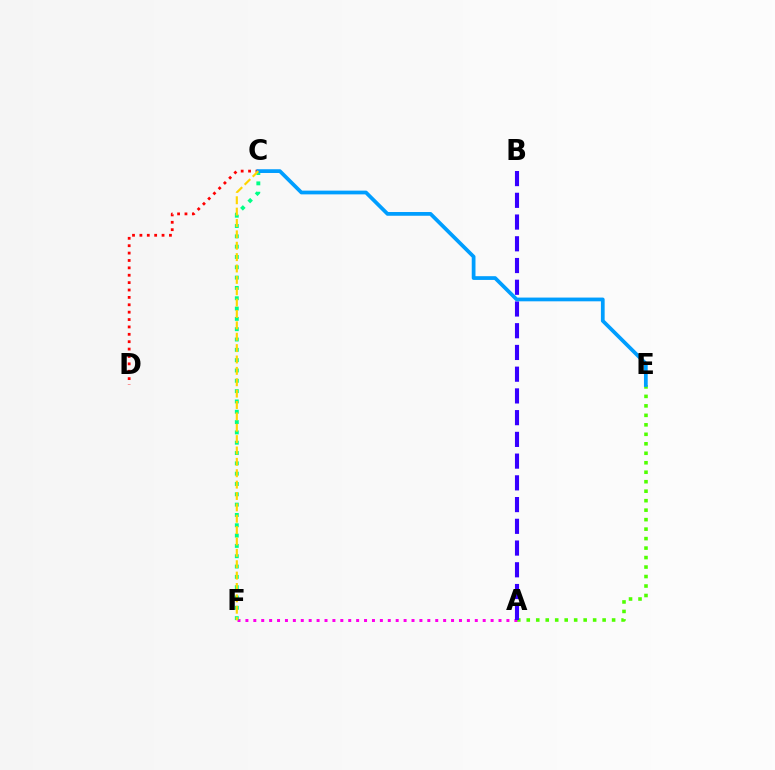{('C', 'D'): [{'color': '#ff0000', 'line_style': 'dotted', 'thickness': 2.01}], ('A', 'E'): [{'color': '#4fff00', 'line_style': 'dotted', 'thickness': 2.58}], ('A', 'F'): [{'color': '#ff00ed', 'line_style': 'dotted', 'thickness': 2.15}], ('C', 'F'): [{'color': '#00ff86', 'line_style': 'dotted', 'thickness': 2.8}, {'color': '#ffd500', 'line_style': 'dashed', 'thickness': 1.55}], ('A', 'B'): [{'color': '#3700ff', 'line_style': 'dashed', 'thickness': 2.95}], ('C', 'E'): [{'color': '#009eff', 'line_style': 'solid', 'thickness': 2.7}]}